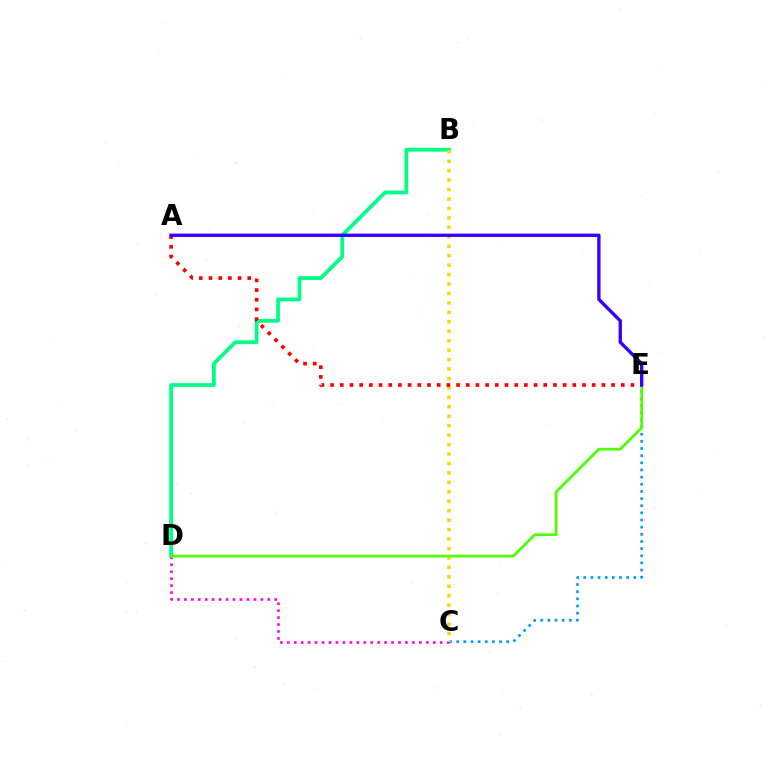{('C', 'D'): [{'color': '#ff00ed', 'line_style': 'dotted', 'thickness': 1.89}], ('B', 'D'): [{'color': '#00ff86', 'line_style': 'solid', 'thickness': 2.71}], ('C', 'E'): [{'color': '#009eff', 'line_style': 'dotted', 'thickness': 1.94}], ('B', 'C'): [{'color': '#ffd500', 'line_style': 'dotted', 'thickness': 2.57}], ('A', 'E'): [{'color': '#ff0000', 'line_style': 'dotted', 'thickness': 2.63}, {'color': '#3700ff', 'line_style': 'solid', 'thickness': 2.41}], ('D', 'E'): [{'color': '#4fff00', 'line_style': 'solid', 'thickness': 1.98}]}